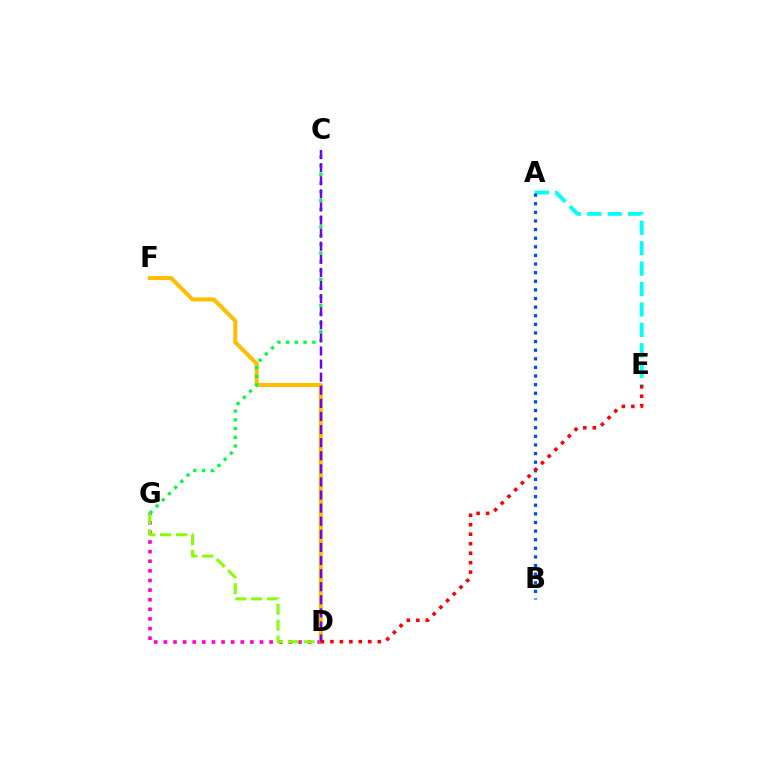{('A', 'E'): [{'color': '#00fff6', 'line_style': 'dashed', 'thickness': 2.78}], ('A', 'B'): [{'color': '#004bff', 'line_style': 'dotted', 'thickness': 2.34}], ('D', 'F'): [{'color': '#ffbd00', 'line_style': 'solid', 'thickness': 2.9}], ('D', 'G'): [{'color': '#ff00cf', 'line_style': 'dotted', 'thickness': 2.61}, {'color': '#84ff00', 'line_style': 'dashed', 'thickness': 2.16}], ('C', 'G'): [{'color': '#00ff39', 'line_style': 'dotted', 'thickness': 2.37}], ('C', 'D'): [{'color': '#7200ff', 'line_style': 'dashed', 'thickness': 1.78}], ('D', 'E'): [{'color': '#ff0000', 'line_style': 'dotted', 'thickness': 2.58}]}